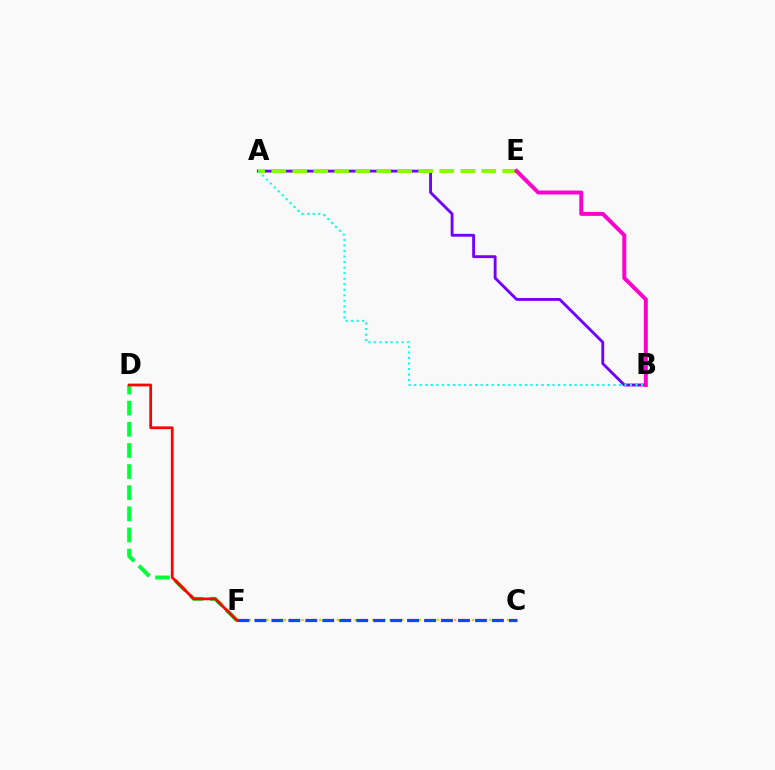{('A', 'B'): [{'color': '#7200ff', 'line_style': 'solid', 'thickness': 2.05}, {'color': '#00fff6', 'line_style': 'dotted', 'thickness': 1.5}], ('A', 'E'): [{'color': '#84ff00', 'line_style': 'dashed', 'thickness': 2.85}], ('C', 'F'): [{'color': '#ffbd00', 'line_style': 'dotted', 'thickness': 1.59}, {'color': '#004bff', 'line_style': 'dashed', 'thickness': 2.3}], ('D', 'F'): [{'color': '#00ff39', 'line_style': 'dashed', 'thickness': 2.87}, {'color': '#ff0000', 'line_style': 'solid', 'thickness': 1.98}], ('B', 'E'): [{'color': '#ff00cf', 'line_style': 'solid', 'thickness': 2.85}]}